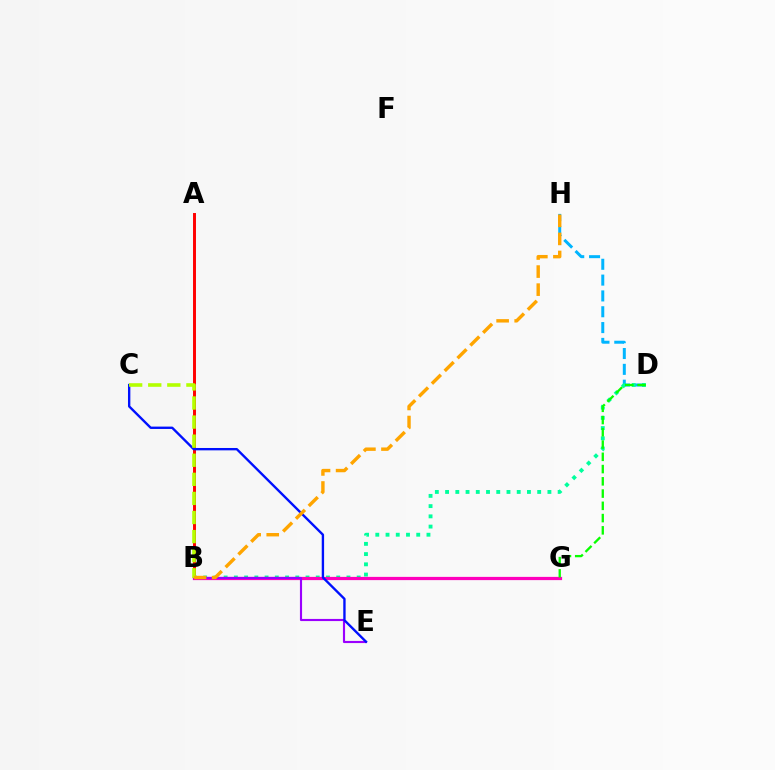{('D', 'H'): [{'color': '#00b5ff', 'line_style': 'dashed', 'thickness': 2.15}], ('A', 'B'): [{'color': '#ff0000', 'line_style': 'solid', 'thickness': 2.13}], ('B', 'D'): [{'color': '#00ff9d', 'line_style': 'dotted', 'thickness': 2.78}], ('B', 'G'): [{'color': '#ff00bd', 'line_style': 'solid', 'thickness': 2.33}], ('B', 'E'): [{'color': '#9b00ff', 'line_style': 'solid', 'thickness': 1.54}], ('C', 'E'): [{'color': '#0010ff', 'line_style': 'solid', 'thickness': 1.7}], ('D', 'G'): [{'color': '#08ff00', 'line_style': 'dashed', 'thickness': 1.66}], ('B', 'C'): [{'color': '#b3ff00', 'line_style': 'dashed', 'thickness': 2.59}], ('B', 'H'): [{'color': '#ffa500', 'line_style': 'dashed', 'thickness': 2.45}]}